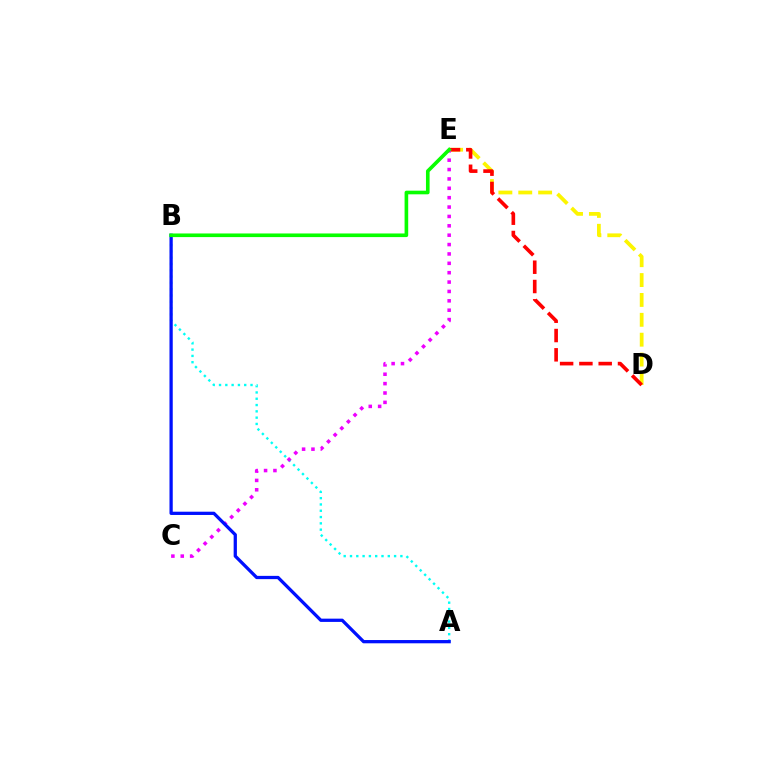{('D', 'E'): [{'color': '#fcf500', 'line_style': 'dashed', 'thickness': 2.7}, {'color': '#ff0000', 'line_style': 'dashed', 'thickness': 2.62}], ('A', 'B'): [{'color': '#00fff6', 'line_style': 'dotted', 'thickness': 1.71}, {'color': '#0010ff', 'line_style': 'solid', 'thickness': 2.35}], ('C', 'E'): [{'color': '#ee00ff', 'line_style': 'dotted', 'thickness': 2.55}], ('B', 'E'): [{'color': '#08ff00', 'line_style': 'solid', 'thickness': 2.61}]}